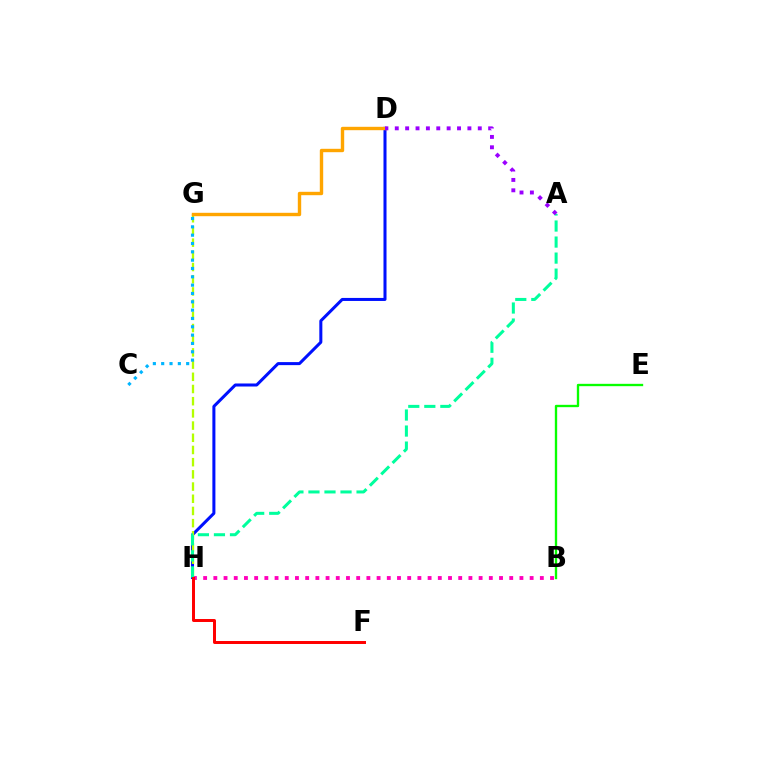{('D', 'H'): [{'color': '#0010ff', 'line_style': 'solid', 'thickness': 2.18}], ('G', 'H'): [{'color': '#b3ff00', 'line_style': 'dashed', 'thickness': 1.66}], ('B', 'H'): [{'color': '#ff00bd', 'line_style': 'dotted', 'thickness': 2.77}], ('A', 'H'): [{'color': '#00ff9d', 'line_style': 'dashed', 'thickness': 2.18}], ('D', 'G'): [{'color': '#ffa500', 'line_style': 'solid', 'thickness': 2.44}], ('C', 'G'): [{'color': '#00b5ff', 'line_style': 'dotted', 'thickness': 2.26}], ('F', 'H'): [{'color': '#ff0000', 'line_style': 'solid', 'thickness': 2.14}], ('B', 'E'): [{'color': '#08ff00', 'line_style': 'solid', 'thickness': 1.69}], ('A', 'D'): [{'color': '#9b00ff', 'line_style': 'dotted', 'thickness': 2.82}]}